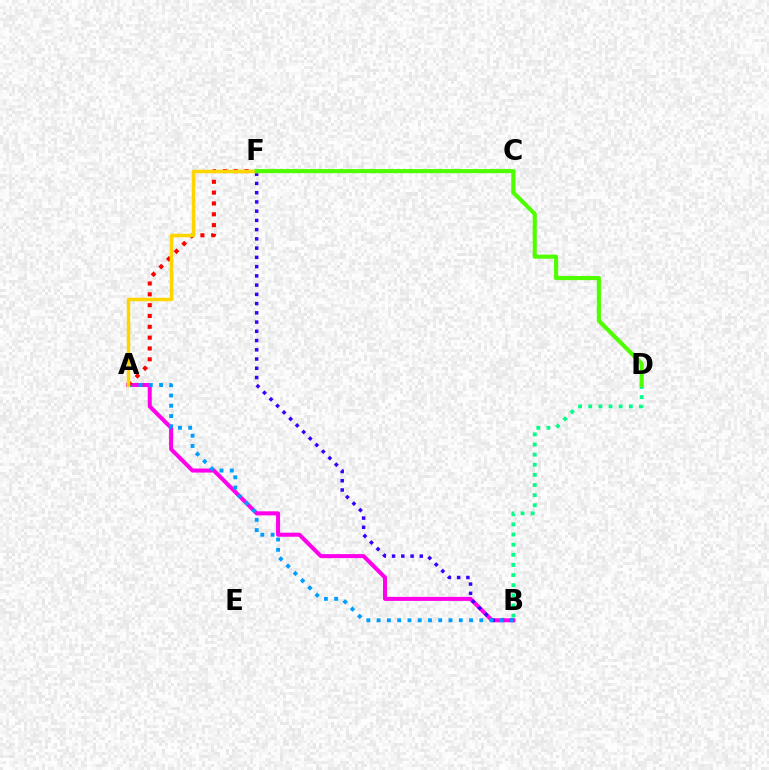{('A', 'B'): [{'color': '#ff00ed', 'line_style': 'solid', 'thickness': 2.9}, {'color': '#009eff', 'line_style': 'dotted', 'thickness': 2.79}], ('B', 'F'): [{'color': '#3700ff', 'line_style': 'dotted', 'thickness': 2.51}], ('A', 'F'): [{'color': '#ff0000', 'line_style': 'dotted', 'thickness': 2.94}, {'color': '#ffd500', 'line_style': 'solid', 'thickness': 2.51}], ('B', 'D'): [{'color': '#00ff86', 'line_style': 'dotted', 'thickness': 2.75}], ('D', 'F'): [{'color': '#4fff00', 'line_style': 'solid', 'thickness': 2.97}]}